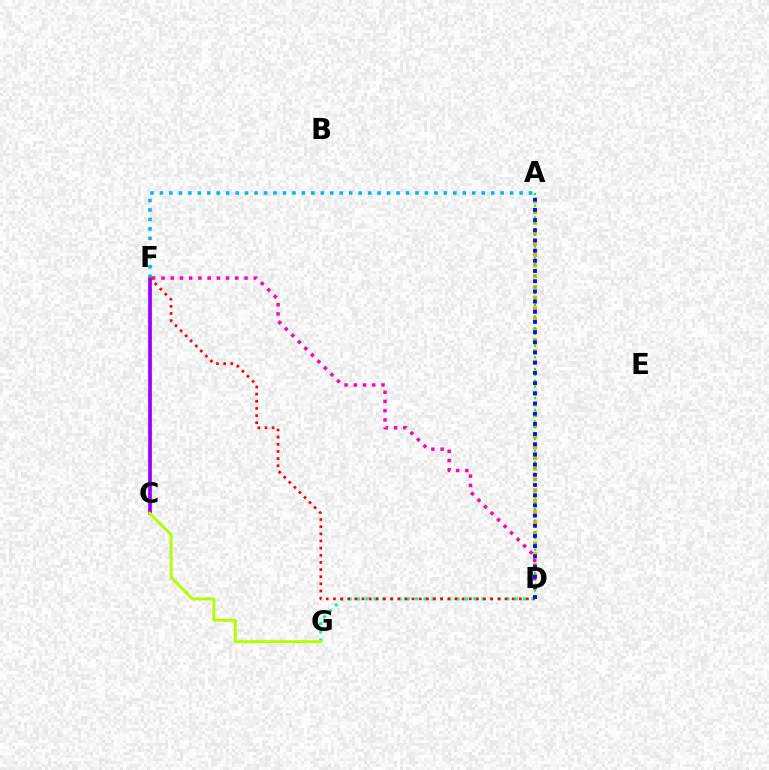{('A', 'D'): [{'color': '#ffa500', 'line_style': 'dotted', 'thickness': 2.91}, {'color': '#08ff00', 'line_style': 'dotted', 'thickness': 1.58}, {'color': '#0010ff', 'line_style': 'dotted', 'thickness': 2.77}], ('C', 'F'): [{'color': '#9b00ff', 'line_style': 'solid', 'thickness': 2.7}], ('D', 'G'): [{'color': '#00ff9d', 'line_style': 'dotted', 'thickness': 2.25}], ('D', 'F'): [{'color': '#ff00bd', 'line_style': 'dotted', 'thickness': 2.51}, {'color': '#ff0000', 'line_style': 'dotted', 'thickness': 1.94}], ('A', 'F'): [{'color': '#00b5ff', 'line_style': 'dotted', 'thickness': 2.57}], ('C', 'G'): [{'color': '#b3ff00', 'line_style': 'solid', 'thickness': 2.12}]}